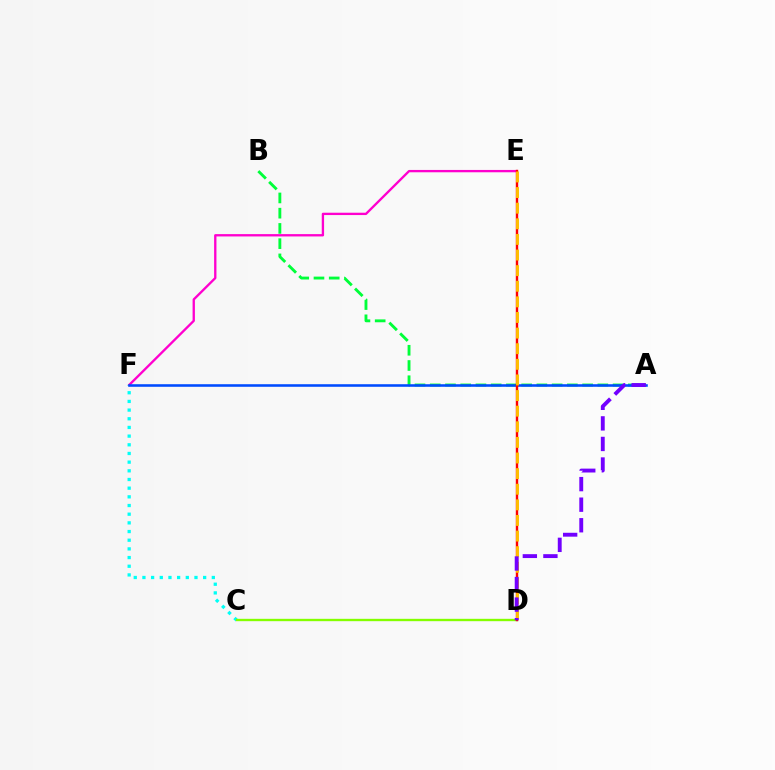{('E', 'F'): [{'color': '#ff00cf', 'line_style': 'solid', 'thickness': 1.68}], ('A', 'B'): [{'color': '#00ff39', 'line_style': 'dashed', 'thickness': 2.07}], ('C', 'F'): [{'color': '#00fff6', 'line_style': 'dotted', 'thickness': 2.36}], ('A', 'F'): [{'color': '#004bff', 'line_style': 'solid', 'thickness': 1.85}], ('C', 'D'): [{'color': '#84ff00', 'line_style': 'solid', 'thickness': 1.7}], ('D', 'E'): [{'color': '#ff0000', 'line_style': 'solid', 'thickness': 1.73}, {'color': '#ffbd00', 'line_style': 'dashed', 'thickness': 2.12}], ('A', 'D'): [{'color': '#7200ff', 'line_style': 'dashed', 'thickness': 2.79}]}